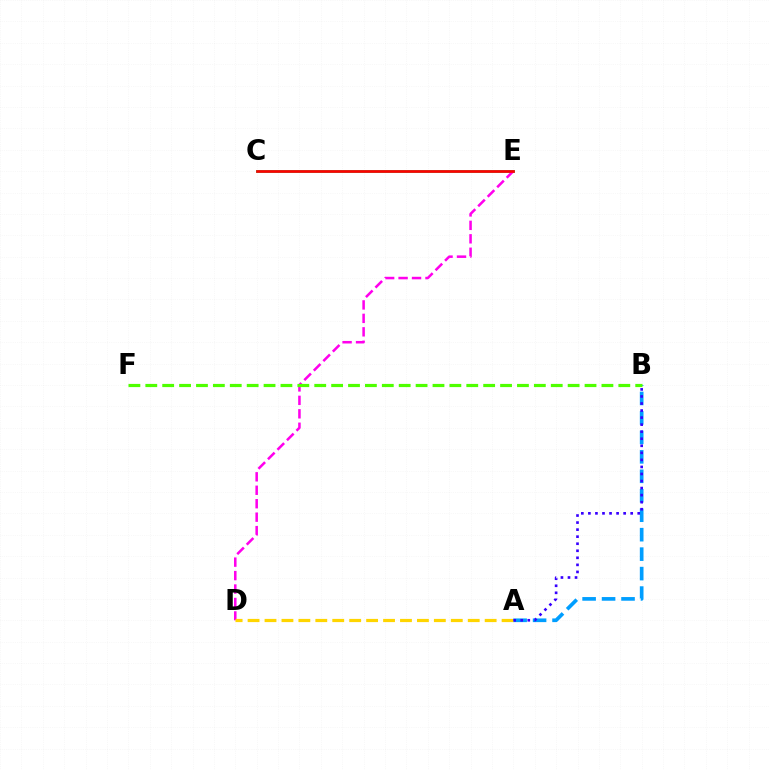{('C', 'E'): [{'color': '#00ff86', 'line_style': 'solid', 'thickness': 2.08}, {'color': '#ff0000', 'line_style': 'solid', 'thickness': 1.95}], ('A', 'B'): [{'color': '#009eff', 'line_style': 'dashed', 'thickness': 2.64}, {'color': '#3700ff', 'line_style': 'dotted', 'thickness': 1.91}], ('D', 'E'): [{'color': '#ff00ed', 'line_style': 'dashed', 'thickness': 1.83}], ('A', 'D'): [{'color': '#ffd500', 'line_style': 'dashed', 'thickness': 2.3}], ('B', 'F'): [{'color': '#4fff00', 'line_style': 'dashed', 'thickness': 2.29}]}